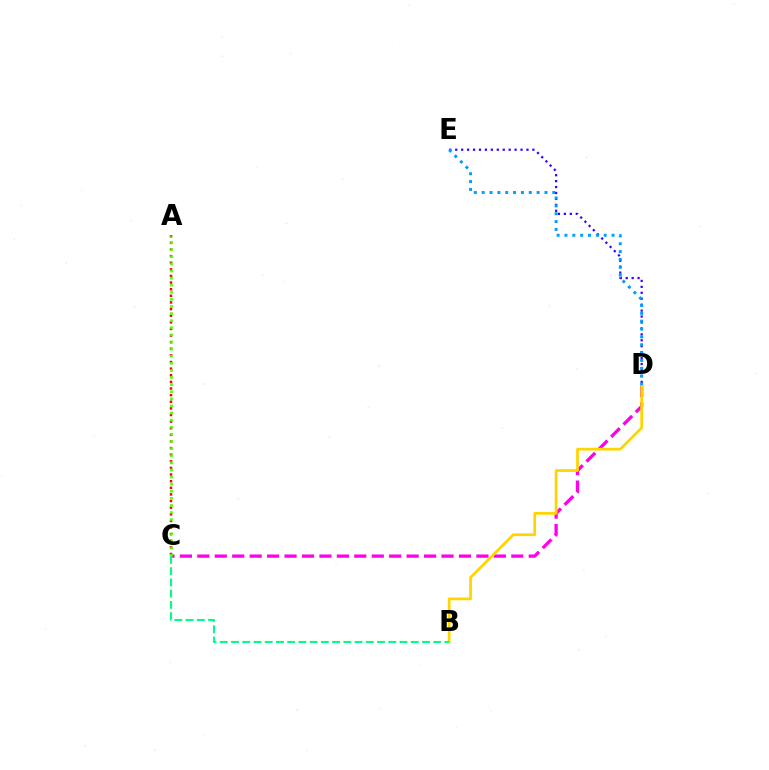{('D', 'E'): [{'color': '#3700ff', 'line_style': 'dotted', 'thickness': 1.61}, {'color': '#009eff', 'line_style': 'dotted', 'thickness': 2.13}], ('C', 'D'): [{'color': '#ff00ed', 'line_style': 'dashed', 'thickness': 2.37}], ('B', 'D'): [{'color': '#ffd500', 'line_style': 'solid', 'thickness': 1.98}], ('A', 'C'): [{'color': '#ff0000', 'line_style': 'dotted', 'thickness': 1.8}, {'color': '#4fff00', 'line_style': 'dotted', 'thickness': 1.93}], ('B', 'C'): [{'color': '#00ff86', 'line_style': 'dashed', 'thickness': 1.53}]}